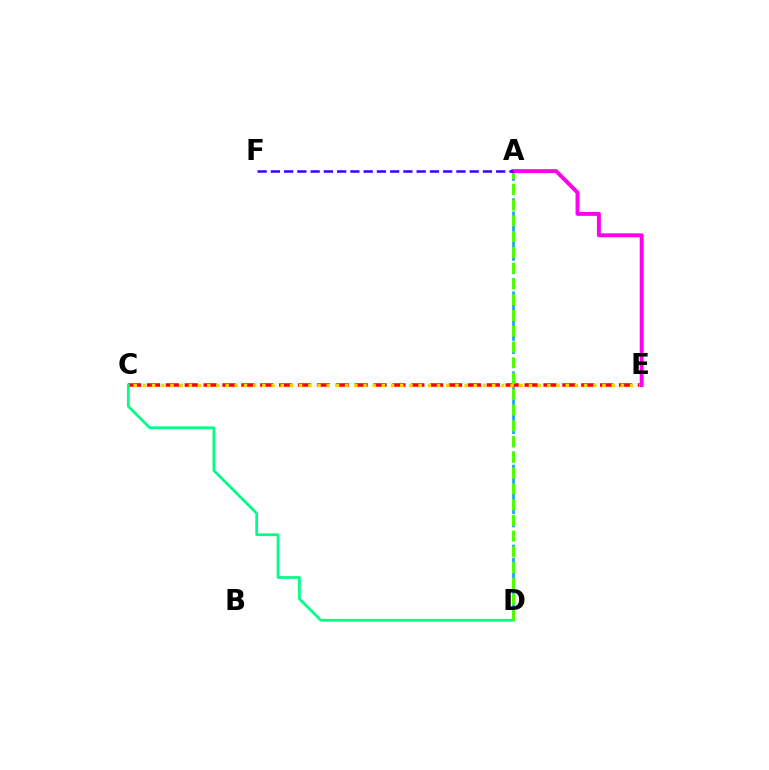{('A', 'D'): [{'color': '#009eff', 'line_style': 'dashed', 'thickness': 1.81}, {'color': '#4fff00', 'line_style': 'dashed', 'thickness': 2.14}], ('C', 'E'): [{'color': '#ff0000', 'line_style': 'dashed', 'thickness': 2.56}, {'color': '#ffd500', 'line_style': 'dotted', 'thickness': 2.5}], ('C', 'D'): [{'color': '#00ff86', 'line_style': 'solid', 'thickness': 1.98}], ('A', 'E'): [{'color': '#ff00ed', 'line_style': 'solid', 'thickness': 2.83}], ('A', 'F'): [{'color': '#3700ff', 'line_style': 'dashed', 'thickness': 1.8}]}